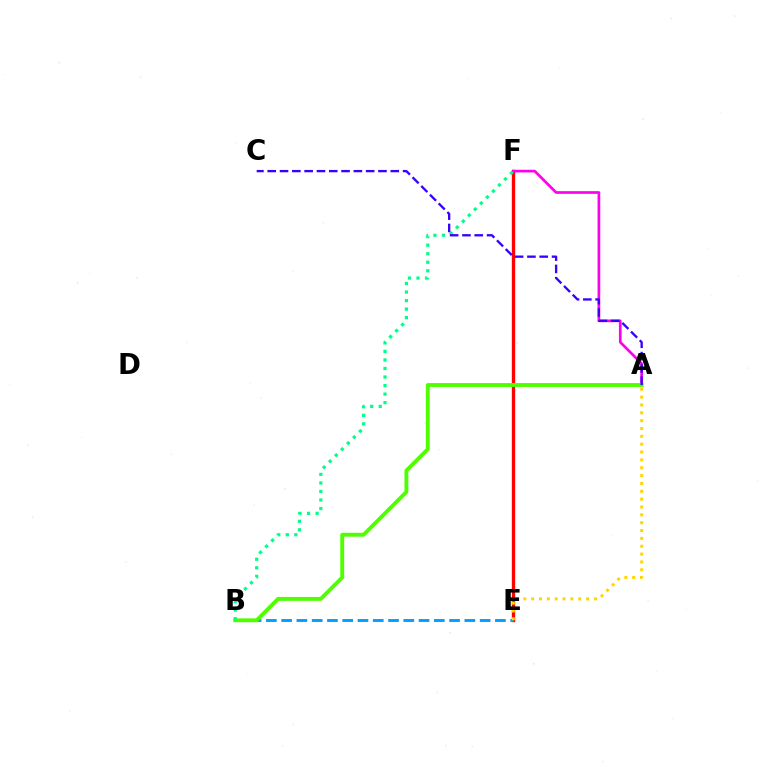{('E', 'F'): [{'color': '#ff0000', 'line_style': 'solid', 'thickness': 2.4}], ('A', 'F'): [{'color': '#ff00ed', 'line_style': 'solid', 'thickness': 1.94}], ('B', 'E'): [{'color': '#009eff', 'line_style': 'dashed', 'thickness': 2.07}], ('A', 'B'): [{'color': '#4fff00', 'line_style': 'solid', 'thickness': 2.79}], ('B', 'F'): [{'color': '#00ff86', 'line_style': 'dotted', 'thickness': 2.32}], ('A', 'C'): [{'color': '#3700ff', 'line_style': 'dashed', 'thickness': 1.67}], ('A', 'E'): [{'color': '#ffd500', 'line_style': 'dotted', 'thickness': 2.13}]}